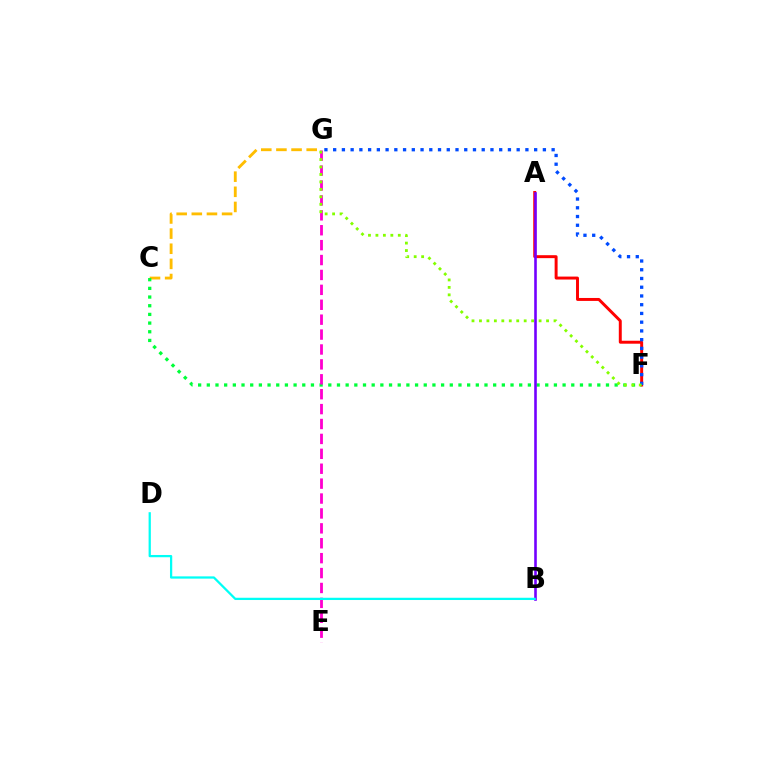{('C', 'G'): [{'color': '#ffbd00', 'line_style': 'dashed', 'thickness': 2.06}], ('C', 'F'): [{'color': '#00ff39', 'line_style': 'dotted', 'thickness': 2.36}], ('A', 'F'): [{'color': '#ff0000', 'line_style': 'solid', 'thickness': 2.13}], ('F', 'G'): [{'color': '#004bff', 'line_style': 'dotted', 'thickness': 2.37}, {'color': '#84ff00', 'line_style': 'dotted', 'thickness': 2.03}], ('E', 'G'): [{'color': '#ff00cf', 'line_style': 'dashed', 'thickness': 2.02}], ('A', 'B'): [{'color': '#7200ff', 'line_style': 'solid', 'thickness': 1.87}], ('B', 'D'): [{'color': '#00fff6', 'line_style': 'solid', 'thickness': 1.63}]}